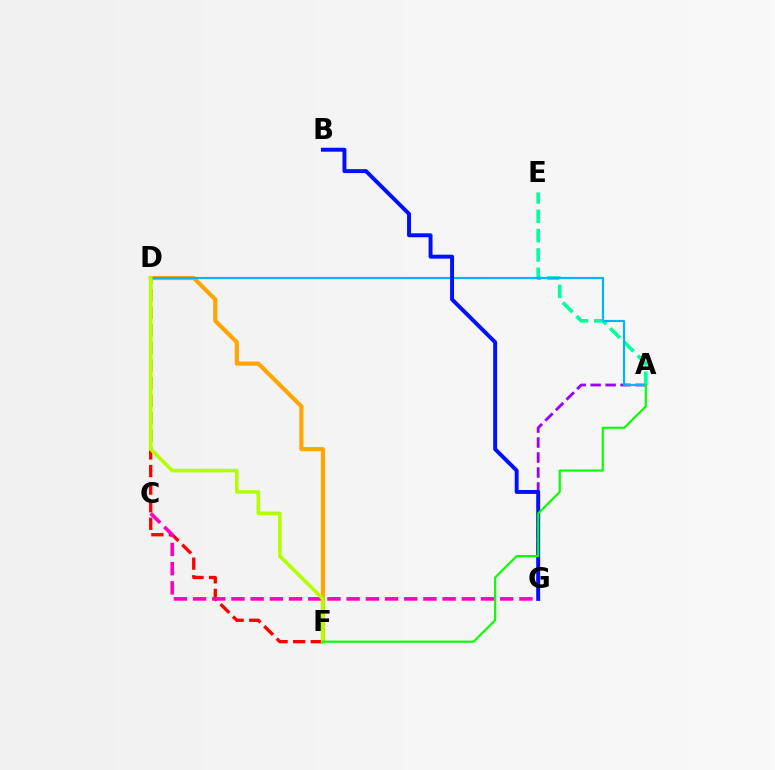{('D', 'F'): [{'color': '#ff0000', 'line_style': 'dashed', 'thickness': 2.39}, {'color': '#ffa500', 'line_style': 'solid', 'thickness': 2.97}, {'color': '#b3ff00', 'line_style': 'solid', 'thickness': 2.61}], ('C', 'G'): [{'color': '#ff00bd', 'line_style': 'dashed', 'thickness': 2.61}], ('A', 'G'): [{'color': '#9b00ff', 'line_style': 'dashed', 'thickness': 2.04}], ('A', 'E'): [{'color': '#00ff9d', 'line_style': 'dashed', 'thickness': 2.63}], ('A', 'D'): [{'color': '#00b5ff', 'line_style': 'solid', 'thickness': 1.57}], ('B', 'G'): [{'color': '#0010ff', 'line_style': 'solid', 'thickness': 2.83}], ('A', 'F'): [{'color': '#08ff00', 'line_style': 'solid', 'thickness': 1.56}]}